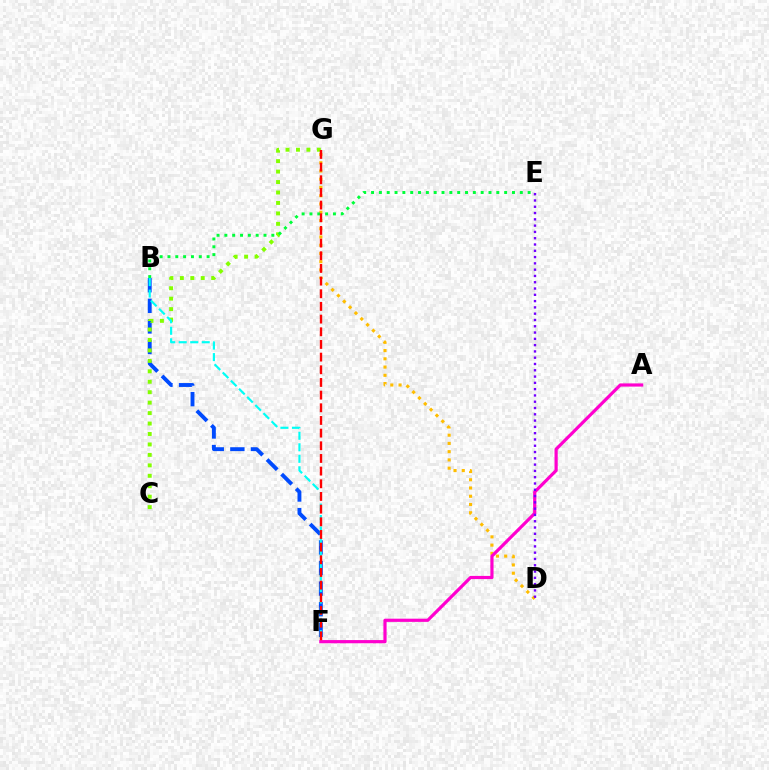{('B', 'F'): [{'color': '#004bff', 'line_style': 'dashed', 'thickness': 2.8}, {'color': '#00fff6', 'line_style': 'dashed', 'thickness': 1.56}], ('D', 'G'): [{'color': '#ffbd00', 'line_style': 'dotted', 'thickness': 2.24}], ('C', 'G'): [{'color': '#84ff00', 'line_style': 'dotted', 'thickness': 2.84}], ('B', 'E'): [{'color': '#00ff39', 'line_style': 'dotted', 'thickness': 2.13}], ('A', 'F'): [{'color': '#ff00cf', 'line_style': 'solid', 'thickness': 2.3}], ('D', 'E'): [{'color': '#7200ff', 'line_style': 'dotted', 'thickness': 1.71}], ('F', 'G'): [{'color': '#ff0000', 'line_style': 'dashed', 'thickness': 1.72}]}